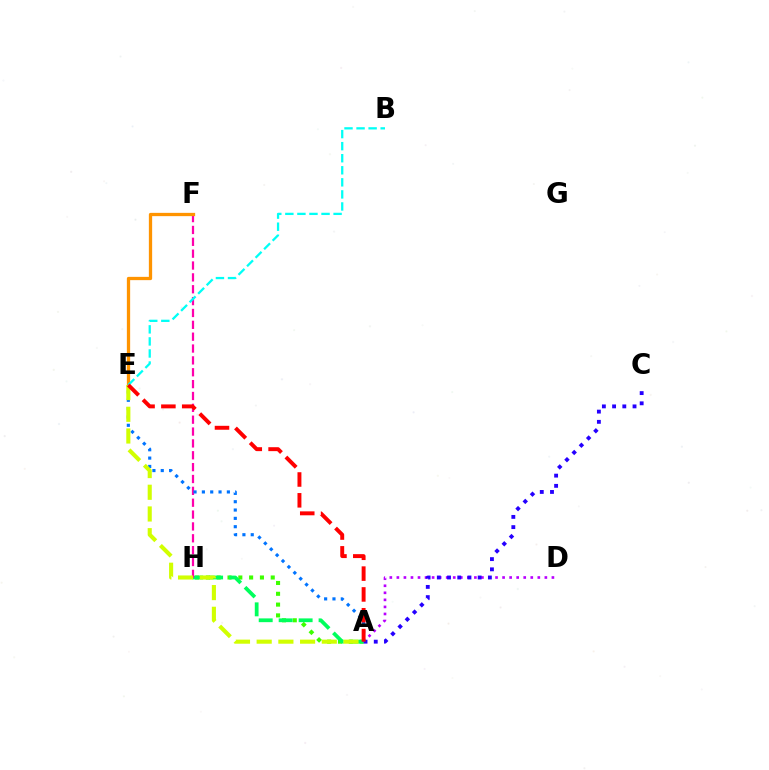{('A', 'H'): [{'color': '#3dff00', 'line_style': 'dotted', 'thickness': 2.94}, {'color': '#00ff5c', 'line_style': 'dashed', 'thickness': 2.71}], ('A', 'D'): [{'color': '#b900ff', 'line_style': 'dotted', 'thickness': 1.91}], ('F', 'H'): [{'color': '#ff00ac', 'line_style': 'dashed', 'thickness': 1.61}], ('A', 'C'): [{'color': '#2500ff', 'line_style': 'dotted', 'thickness': 2.78}], ('A', 'E'): [{'color': '#0074ff', 'line_style': 'dotted', 'thickness': 2.26}, {'color': '#d1ff00', 'line_style': 'dashed', 'thickness': 2.95}, {'color': '#ff0000', 'line_style': 'dashed', 'thickness': 2.83}], ('E', 'F'): [{'color': '#ff9400', 'line_style': 'solid', 'thickness': 2.36}], ('B', 'E'): [{'color': '#00fff6', 'line_style': 'dashed', 'thickness': 1.64}]}